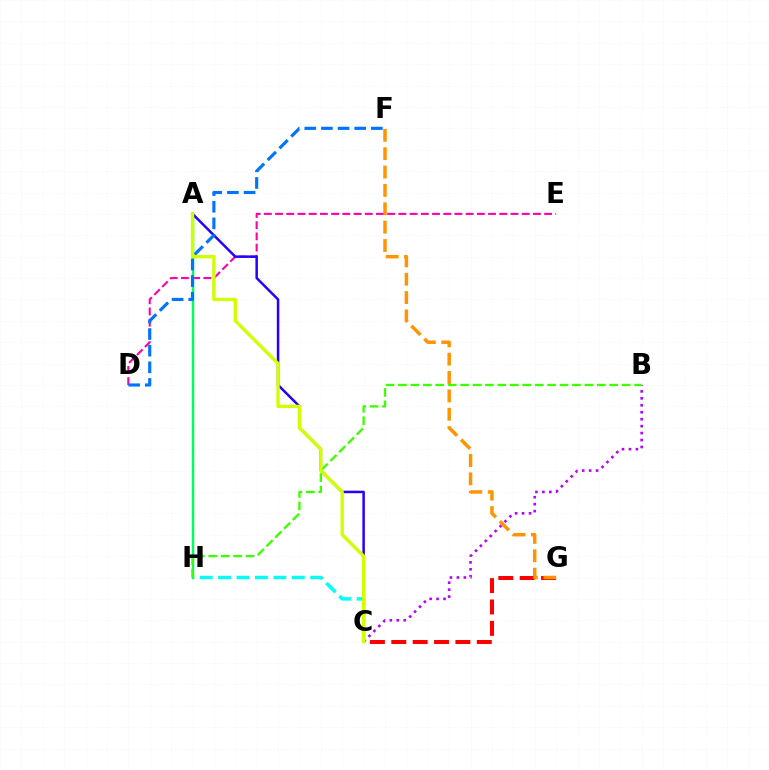{('B', 'C'): [{'color': '#b900ff', 'line_style': 'dotted', 'thickness': 1.89}], ('D', 'E'): [{'color': '#ff00ac', 'line_style': 'dashed', 'thickness': 1.52}], ('C', 'G'): [{'color': '#ff0000', 'line_style': 'dashed', 'thickness': 2.9}], ('C', 'H'): [{'color': '#00fff6', 'line_style': 'dashed', 'thickness': 2.5}], ('A', 'H'): [{'color': '#00ff5c', 'line_style': 'solid', 'thickness': 1.76}], ('B', 'H'): [{'color': '#3dff00', 'line_style': 'dashed', 'thickness': 1.69}], ('A', 'C'): [{'color': '#2500ff', 'line_style': 'solid', 'thickness': 1.8}, {'color': '#d1ff00', 'line_style': 'solid', 'thickness': 2.41}], ('D', 'F'): [{'color': '#0074ff', 'line_style': 'dashed', 'thickness': 2.26}], ('F', 'G'): [{'color': '#ff9400', 'line_style': 'dashed', 'thickness': 2.49}]}